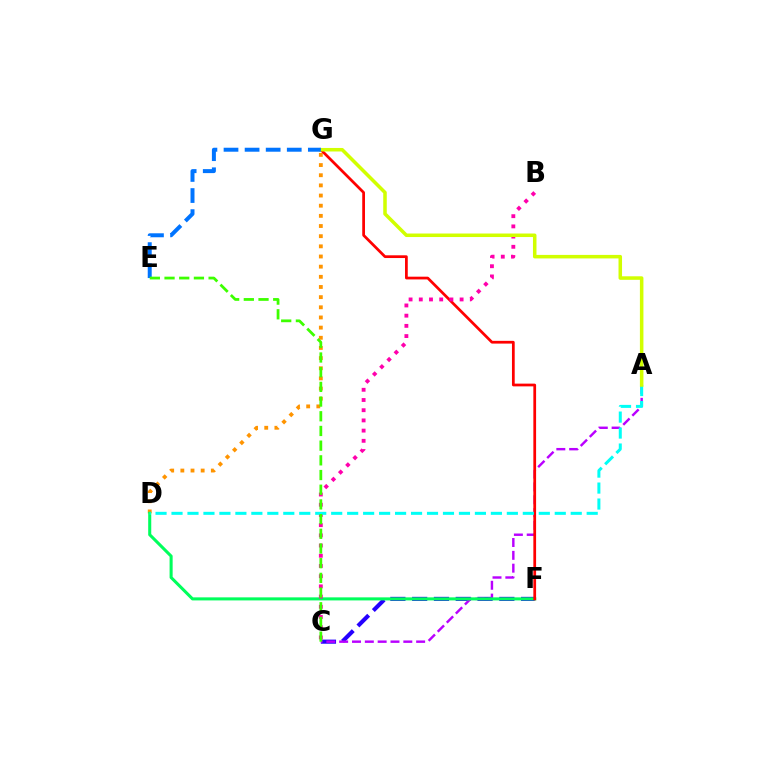{('D', 'G'): [{'color': '#ff9400', 'line_style': 'dotted', 'thickness': 2.76}], ('C', 'F'): [{'color': '#2500ff', 'line_style': 'dashed', 'thickness': 2.96}], ('A', 'C'): [{'color': '#b900ff', 'line_style': 'dashed', 'thickness': 1.74}], ('D', 'F'): [{'color': '#00ff5c', 'line_style': 'solid', 'thickness': 2.2}], ('F', 'G'): [{'color': '#ff0000', 'line_style': 'solid', 'thickness': 1.97}], ('B', 'C'): [{'color': '#ff00ac', 'line_style': 'dotted', 'thickness': 2.77}], ('A', 'D'): [{'color': '#00fff6', 'line_style': 'dashed', 'thickness': 2.17}], ('A', 'G'): [{'color': '#d1ff00', 'line_style': 'solid', 'thickness': 2.54}], ('E', 'G'): [{'color': '#0074ff', 'line_style': 'dashed', 'thickness': 2.86}], ('C', 'E'): [{'color': '#3dff00', 'line_style': 'dashed', 'thickness': 2.0}]}